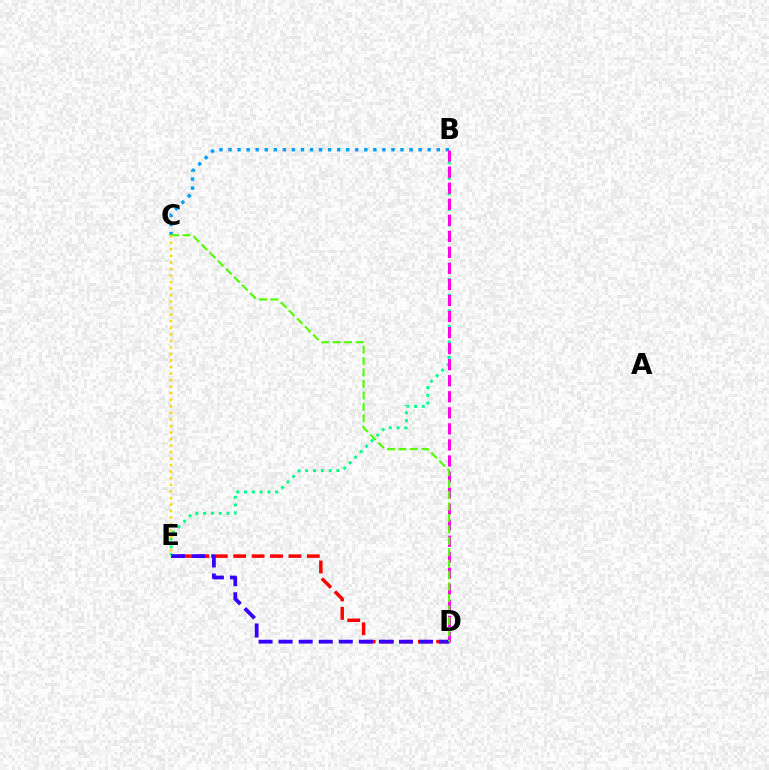{('B', 'C'): [{'color': '#009eff', 'line_style': 'dotted', 'thickness': 2.46}], ('B', 'E'): [{'color': '#00ff86', 'line_style': 'dotted', 'thickness': 2.12}], ('B', 'D'): [{'color': '#ff00ed', 'line_style': 'dashed', 'thickness': 2.18}], ('D', 'E'): [{'color': '#ff0000', 'line_style': 'dashed', 'thickness': 2.5}, {'color': '#3700ff', 'line_style': 'dashed', 'thickness': 2.73}], ('C', 'D'): [{'color': '#4fff00', 'line_style': 'dashed', 'thickness': 1.55}], ('C', 'E'): [{'color': '#ffd500', 'line_style': 'dotted', 'thickness': 1.78}]}